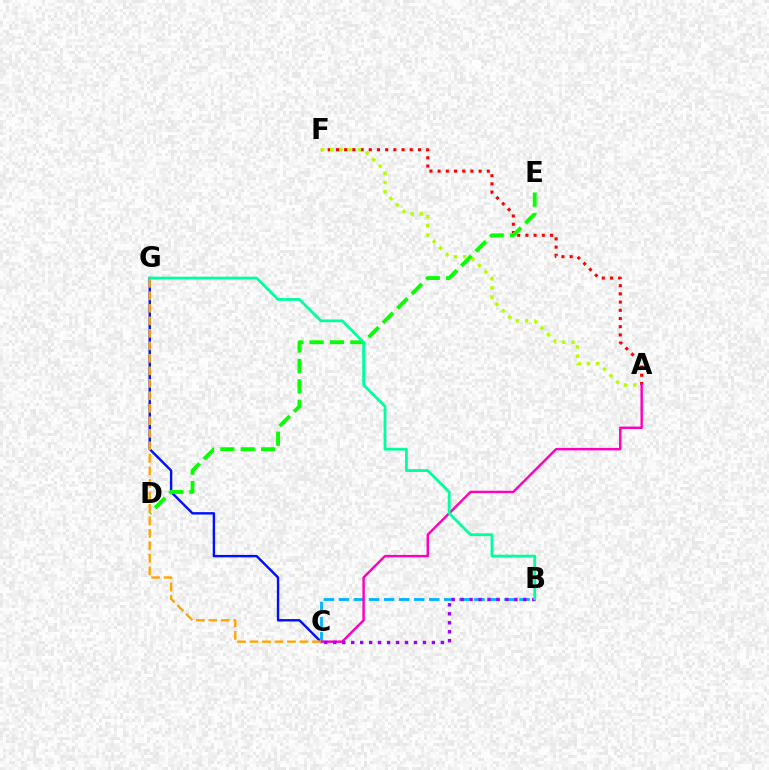{('C', 'G'): [{'color': '#0010ff', 'line_style': 'solid', 'thickness': 1.73}, {'color': '#ffa500', 'line_style': 'dashed', 'thickness': 1.7}], ('B', 'C'): [{'color': '#00b5ff', 'line_style': 'dashed', 'thickness': 2.04}, {'color': '#9b00ff', 'line_style': 'dotted', 'thickness': 2.44}], ('A', 'F'): [{'color': '#ff0000', 'line_style': 'dotted', 'thickness': 2.23}, {'color': '#b3ff00', 'line_style': 'dotted', 'thickness': 2.5}], ('D', 'E'): [{'color': '#08ff00', 'line_style': 'dashed', 'thickness': 2.77}], ('A', 'C'): [{'color': '#ff00bd', 'line_style': 'solid', 'thickness': 1.76}], ('B', 'G'): [{'color': '#00ff9d', 'line_style': 'solid', 'thickness': 2.01}]}